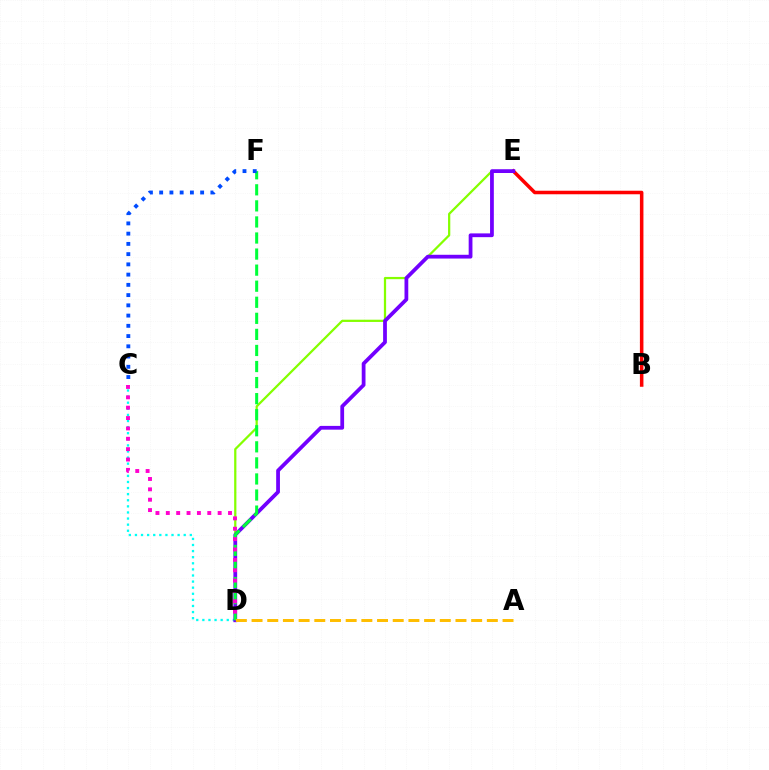{('B', 'E'): [{'color': '#ff0000', 'line_style': 'solid', 'thickness': 2.54}], ('D', 'E'): [{'color': '#84ff00', 'line_style': 'solid', 'thickness': 1.61}, {'color': '#7200ff', 'line_style': 'solid', 'thickness': 2.71}], ('C', 'D'): [{'color': '#00fff6', 'line_style': 'dotted', 'thickness': 1.66}, {'color': '#ff00cf', 'line_style': 'dotted', 'thickness': 2.82}], ('D', 'F'): [{'color': '#00ff39', 'line_style': 'dashed', 'thickness': 2.18}], ('A', 'D'): [{'color': '#ffbd00', 'line_style': 'dashed', 'thickness': 2.13}], ('C', 'F'): [{'color': '#004bff', 'line_style': 'dotted', 'thickness': 2.78}]}